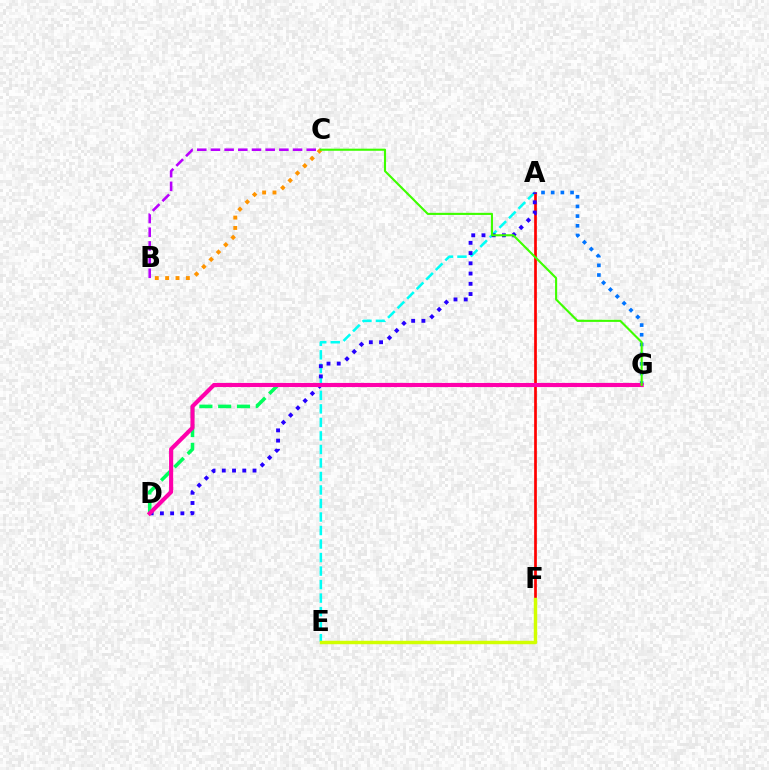{('D', 'G'): [{'color': '#00ff5c', 'line_style': 'dashed', 'thickness': 2.55}, {'color': '#ff00ac', 'line_style': 'solid', 'thickness': 2.96}], ('A', 'E'): [{'color': '#00fff6', 'line_style': 'dashed', 'thickness': 1.84}], ('A', 'F'): [{'color': '#ff0000', 'line_style': 'solid', 'thickness': 1.95}], ('E', 'F'): [{'color': '#d1ff00', 'line_style': 'solid', 'thickness': 2.48}], ('A', 'D'): [{'color': '#2500ff', 'line_style': 'dotted', 'thickness': 2.78}], ('A', 'G'): [{'color': '#0074ff', 'line_style': 'dotted', 'thickness': 2.63}], ('B', 'C'): [{'color': '#b900ff', 'line_style': 'dashed', 'thickness': 1.86}, {'color': '#ff9400', 'line_style': 'dotted', 'thickness': 2.81}], ('C', 'G'): [{'color': '#3dff00', 'line_style': 'solid', 'thickness': 1.52}]}